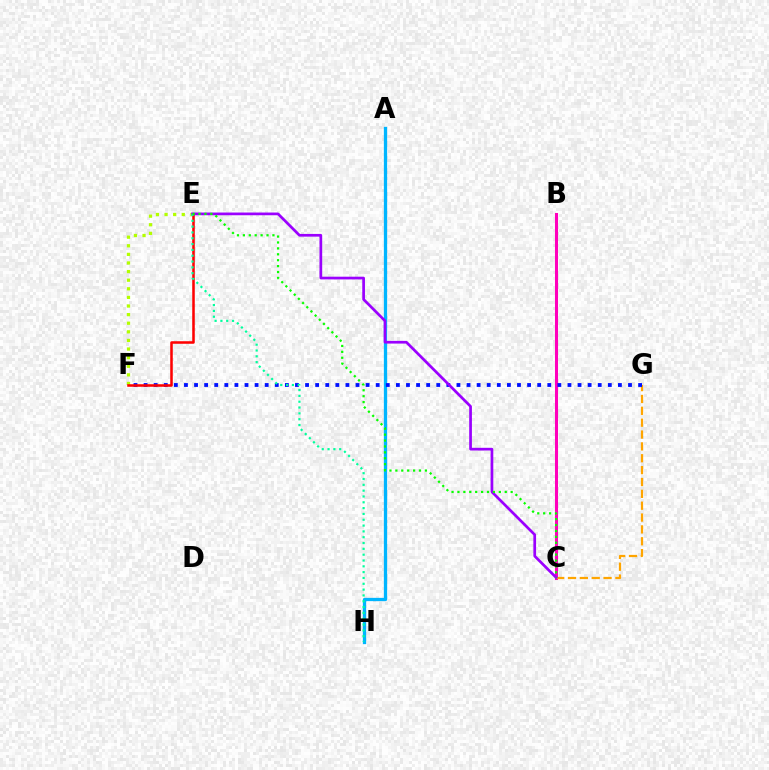{('B', 'C'): [{'color': '#ff00bd', 'line_style': 'solid', 'thickness': 2.19}], ('C', 'G'): [{'color': '#ffa500', 'line_style': 'dashed', 'thickness': 1.61}], ('A', 'H'): [{'color': '#00b5ff', 'line_style': 'solid', 'thickness': 2.36}], ('F', 'G'): [{'color': '#0010ff', 'line_style': 'dotted', 'thickness': 2.74}], ('E', 'F'): [{'color': '#b3ff00', 'line_style': 'dotted', 'thickness': 2.34}, {'color': '#ff0000', 'line_style': 'solid', 'thickness': 1.83}], ('C', 'E'): [{'color': '#9b00ff', 'line_style': 'solid', 'thickness': 1.95}, {'color': '#08ff00', 'line_style': 'dotted', 'thickness': 1.61}], ('E', 'H'): [{'color': '#00ff9d', 'line_style': 'dotted', 'thickness': 1.58}]}